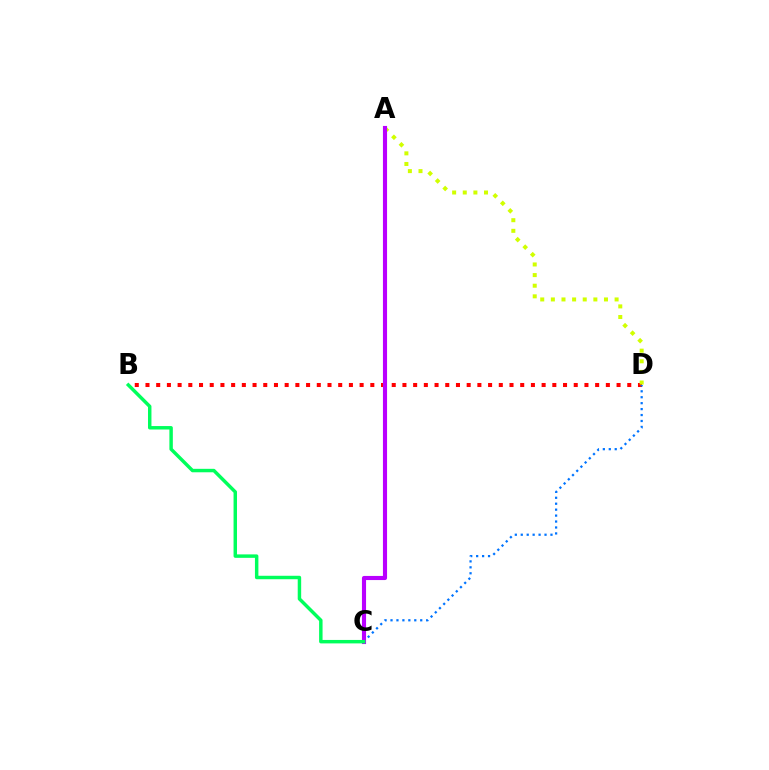{('B', 'D'): [{'color': '#ff0000', 'line_style': 'dotted', 'thickness': 2.91}], ('A', 'D'): [{'color': '#d1ff00', 'line_style': 'dotted', 'thickness': 2.89}], ('C', 'D'): [{'color': '#0074ff', 'line_style': 'dotted', 'thickness': 1.61}], ('A', 'C'): [{'color': '#b900ff', 'line_style': 'solid', 'thickness': 2.97}], ('B', 'C'): [{'color': '#00ff5c', 'line_style': 'solid', 'thickness': 2.49}]}